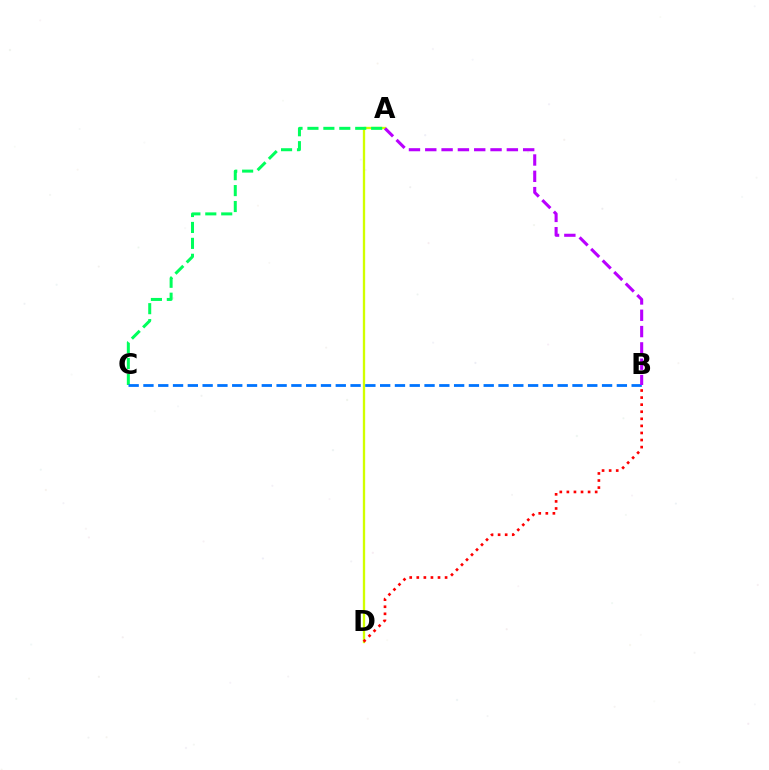{('A', 'D'): [{'color': '#d1ff00', 'line_style': 'solid', 'thickness': 1.67}], ('A', 'C'): [{'color': '#00ff5c', 'line_style': 'dashed', 'thickness': 2.16}], ('B', 'C'): [{'color': '#0074ff', 'line_style': 'dashed', 'thickness': 2.01}], ('A', 'B'): [{'color': '#b900ff', 'line_style': 'dashed', 'thickness': 2.22}], ('B', 'D'): [{'color': '#ff0000', 'line_style': 'dotted', 'thickness': 1.92}]}